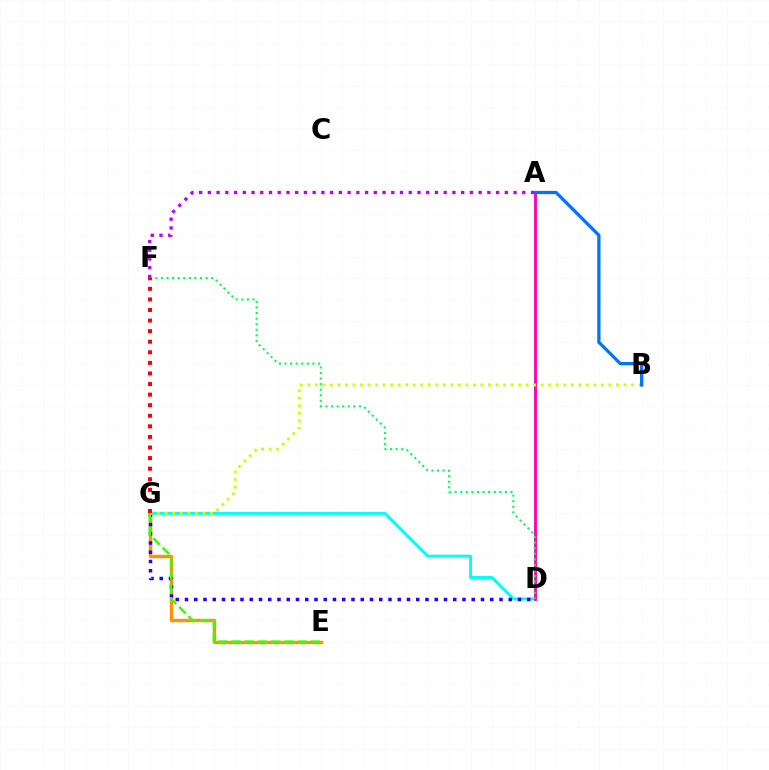{('D', 'G'): [{'color': '#00fff6', 'line_style': 'solid', 'thickness': 2.12}, {'color': '#2500ff', 'line_style': 'dotted', 'thickness': 2.51}], ('A', 'D'): [{'color': '#ff00ac', 'line_style': 'solid', 'thickness': 2.04}], ('E', 'G'): [{'color': '#ff9400', 'line_style': 'solid', 'thickness': 2.43}, {'color': '#3dff00', 'line_style': 'dashed', 'thickness': 1.8}], ('D', 'F'): [{'color': '#00ff5c', 'line_style': 'dotted', 'thickness': 1.52}], ('B', 'G'): [{'color': '#d1ff00', 'line_style': 'dotted', 'thickness': 2.05}], ('A', 'F'): [{'color': '#b900ff', 'line_style': 'dotted', 'thickness': 2.37}], ('A', 'B'): [{'color': '#0074ff', 'line_style': 'solid', 'thickness': 2.35}], ('F', 'G'): [{'color': '#ff0000', 'line_style': 'dotted', 'thickness': 2.87}]}